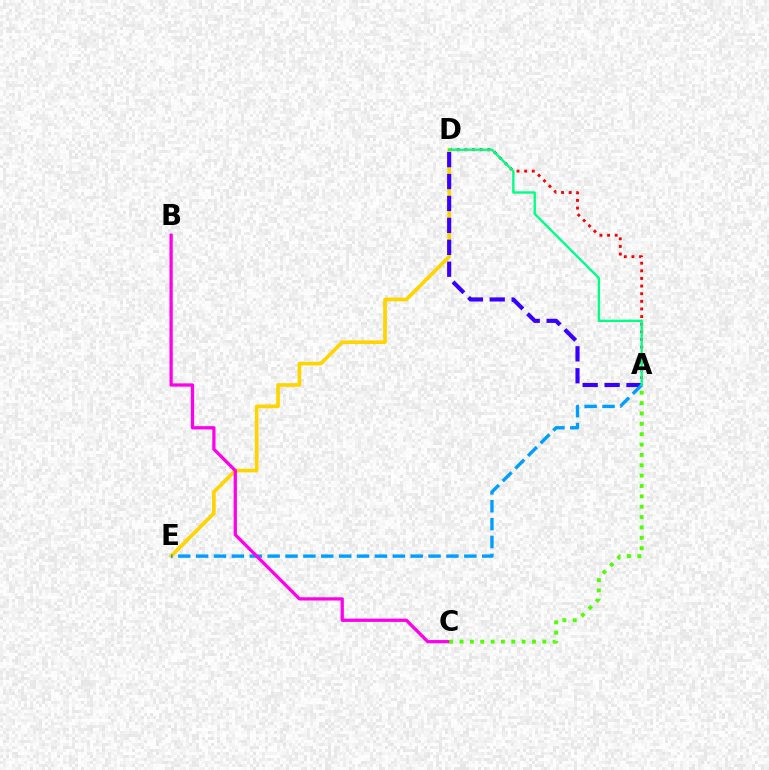{('A', 'D'): [{'color': '#ff0000', 'line_style': 'dotted', 'thickness': 2.07}, {'color': '#3700ff', 'line_style': 'dashed', 'thickness': 2.98}, {'color': '#00ff86', 'line_style': 'solid', 'thickness': 1.7}], ('D', 'E'): [{'color': '#ffd500', 'line_style': 'solid', 'thickness': 2.62}], ('A', 'E'): [{'color': '#009eff', 'line_style': 'dashed', 'thickness': 2.43}], ('B', 'C'): [{'color': '#ff00ed', 'line_style': 'solid', 'thickness': 2.35}], ('A', 'C'): [{'color': '#4fff00', 'line_style': 'dotted', 'thickness': 2.81}]}